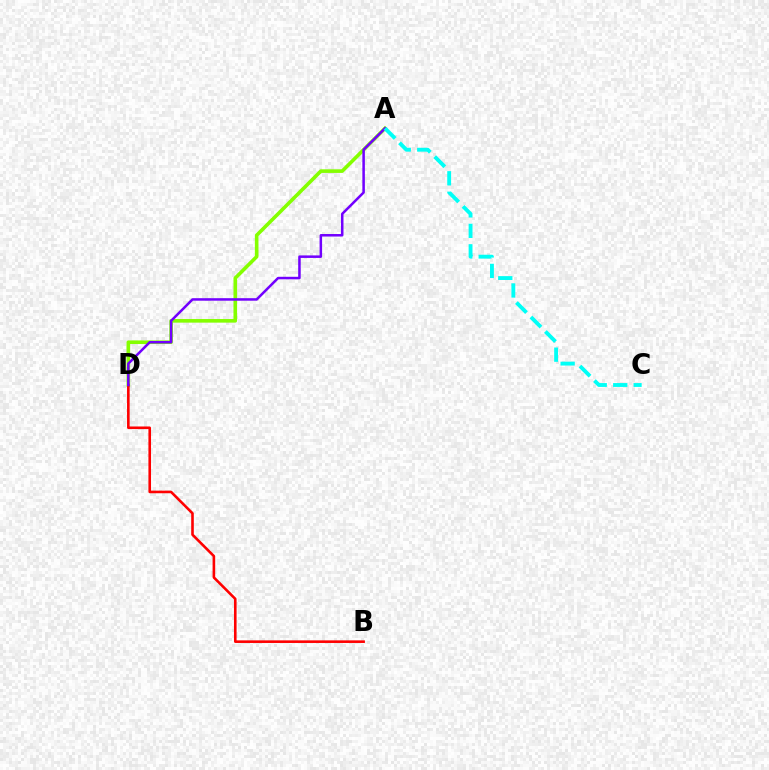{('A', 'D'): [{'color': '#84ff00', 'line_style': 'solid', 'thickness': 2.6}, {'color': '#7200ff', 'line_style': 'solid', 'thickness': 1.82}], ('B', 'D'): [{'color': '#ff0000', 'line_style': 'solid', 'thickness': 1.88}], ('A', 'C'): [{'color': '#00fff6', 'line_style': 'dashed', 'thickness': 2.78}]}